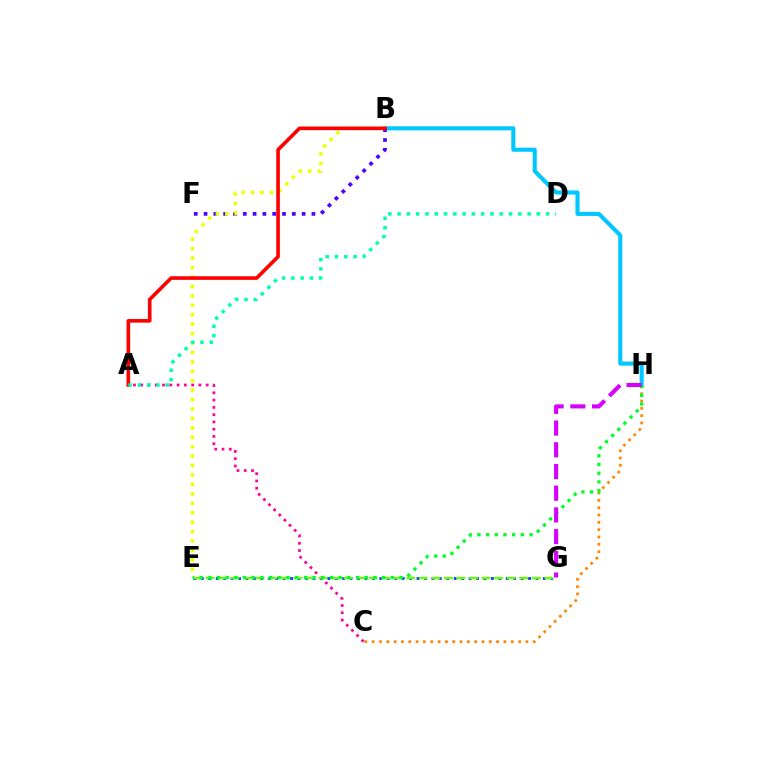{('B', 'H'): [{'color': '#00c7ff', 'line_style': 'solid', 'thickness': 2.94}], ('E', 'G'): [{'color': '#003fff', 'line_style': 'dotted', 'thickness': 2.02}, {'color': '#66ff00', 'line_style': 'dashed', 'thickness': 1.71}], ('C', 'H'): [{'color': '#ff8800', 'line_style': 'dotted', 'thickness': 1.99}], ('A', 'C'): [{'color': '#ff00a0', 'line_style': 'dotted', 'thickness': 1.98}], ('B', 'F'): [{'color': '#4f00ff', 'line_style': 'dotted', 'thickness': 2.66}], ('B', 'E'): [{'color': '#eeff00', 'line_style': 'dotted', 'thickness': 2.56}], ('A', 'B'): [{'color': '#ff0000', 'line_style': 'solid', 'thickness': 2.6}], ('E', 'H'): [{'color': '#00ff27', 'line_style': 'dotted', 'thickness': 2.36}], ('A', 'D'): [{'color': '#00ffaf', 'line_style': 'dotted', 'thickness': 2.52}], ('G', 'H'): [{'color': '#d600ff', 'line_style': 'dashed', 'thickness': 2.95}]}